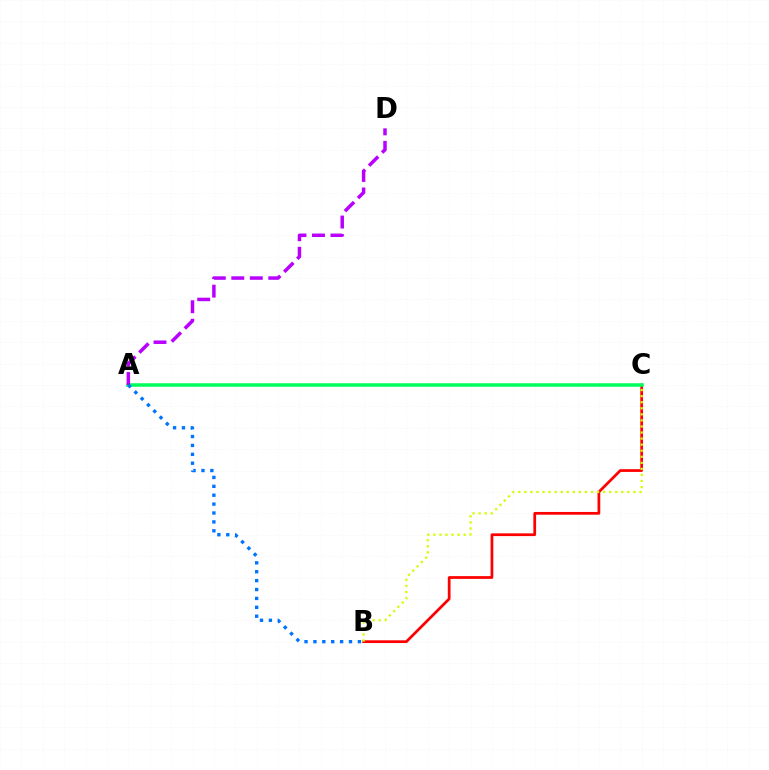{('B', 'C'): [{'color': '#ff0000', 'line_style': 'solid', 'thickness': 1.97}, {'color': '#d1ff00', 'line_style': 'dotted', 'thickness': 1.65}], ('A', 'C'): [{'color': '#00ff5c', 'line_style': 'solid', 'thickness': 2.53}], ('A', 'D'): [{'color': '#b900ff', 'line_style': 'dashed', 'thickness': 2.51}], ('A', 'B'): [{'color': '#0074ff', 'line_style': 'dotted', 'thickness': 2.42}]}